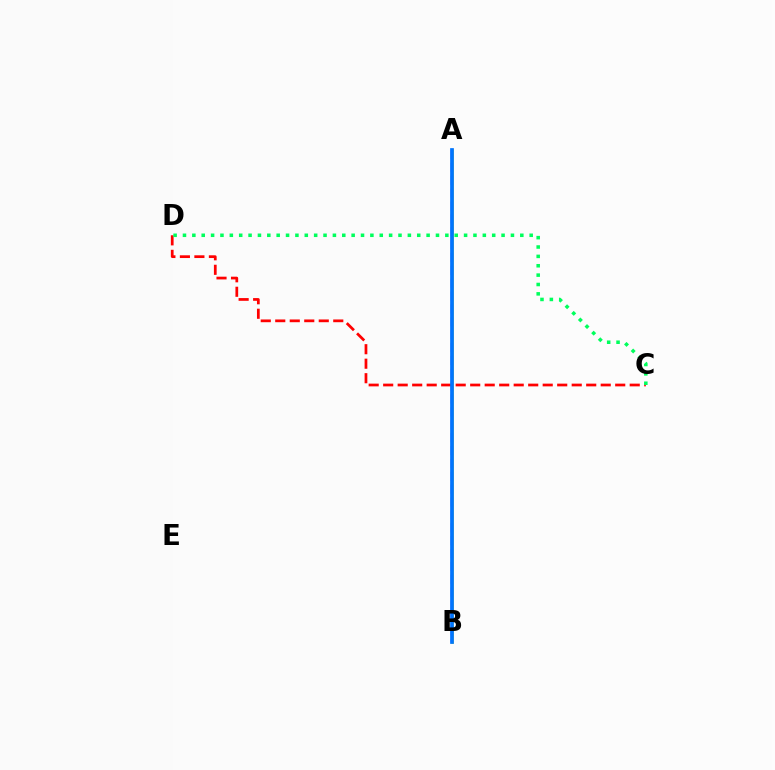{('A', 'B'): [{'color': '#b900ff', 'line_style': 'dashed', 'thickness': 1.75}, {'color': '#d1ff00', 'line_style': 'solid', 'thickness': 1.82}, {'color': '#0074ff', 'line_style': 'solid', 'thickness': 2.68}], ('C', 'D'): [{'color': '#ff0000', 'line_style': 'dashed', 'thickness': 1.97}, {'color': '#00ff5c', 'line_style': 'dotted', 'thickness': 2.55}]}